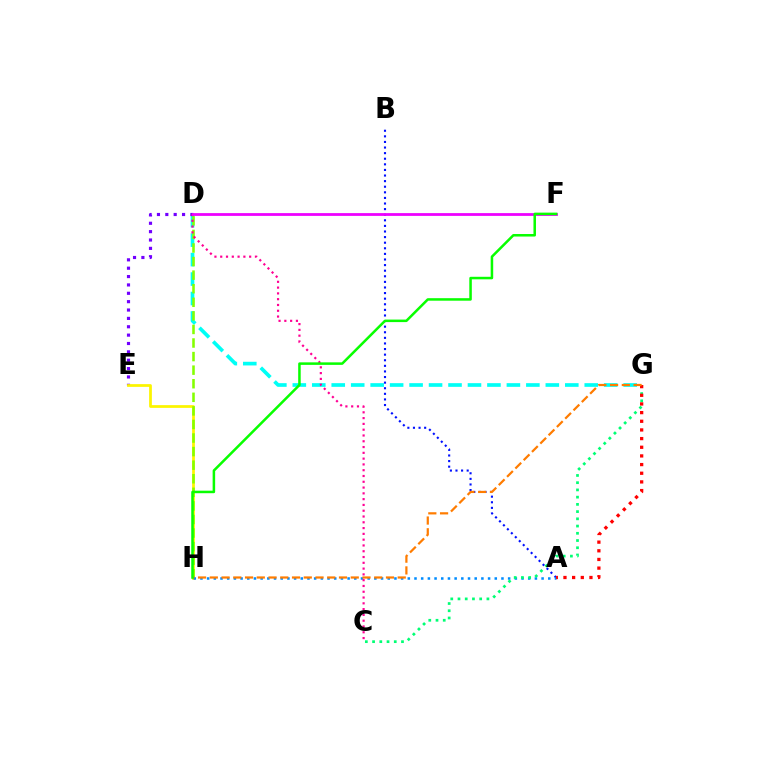{('D', 'G'): [{'color': '#00fff6', 'line_style': 'dashed', 'thickness': 2.64}], ('D', 'E'): [{'color': '#7200ff', 'line_style': 'dotted', 'thickness': 2.27}], ('A', 'B'): [{'color': '#0010ff', 'line_style': 'dotted', 'thickness': 1.52}], ('E', 'H'): [{'color': '#fcf500', 'line_style': 'solid', 'thickness': 1.97}], ('D', 'H'): [{'color': '#84ff00', 'line_style': 'dashed', 'thickness': 1.84}], ('A', 'H'): [{'color': '#008cff', 'line_style': 'dotted', 'thickness': 1.82}], ('C', 'D'): [{'color': '#ff0094', 'line_style': 'dotted', 'thickness': 1.57}], ('C', 'G'): [{'color': '#00ff74', 'line_style': 'dotted', 'thickness': 1.96}], ('D', 'F'): [{'color': '#ee00ff', 'line_style': 'solid', 'thickness': 2.0}], ('A', 'G'): [{'color': '#ff0000', 'line_style': 'dotted', 'thickness': 2.35}], ('G', 'H'): [{'color': '#ff7c00', 'line_style': 'dashed', 'thickness': 1.6}], ('F', 'H'): [{'color': '#08ff00', 'line_style': 'solid', 'thickness': 1.81}]}